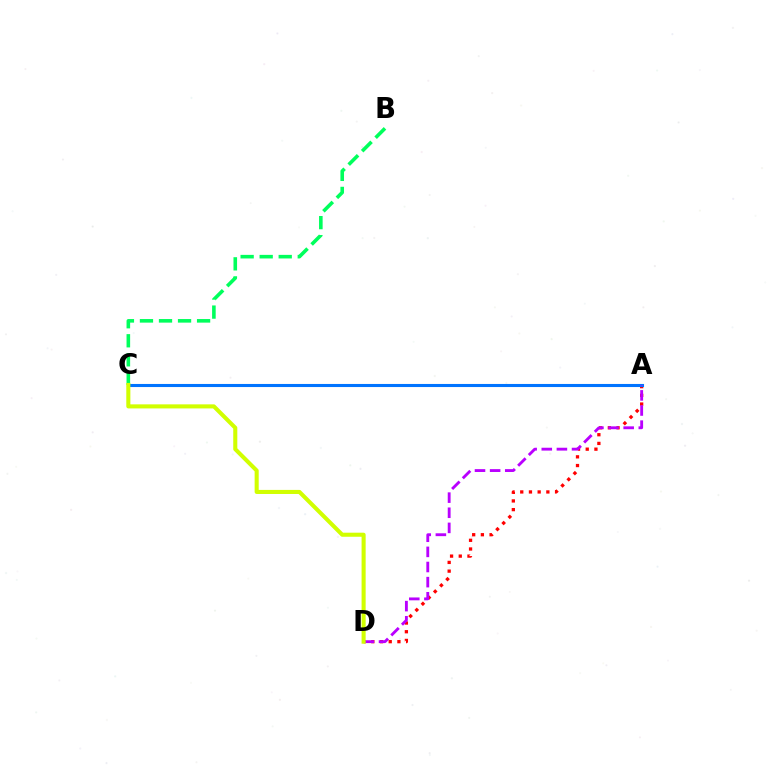{('A', 'D'): [{'color': '#ff0000', 'line_style': 'dotted', 'thickness': 2.36}, {'color': '#b900ff', 'line_style': 'dashed', 'thickness': 2.06}], ('A', 'C'): [{'color': '#0074ff', 'line_style': 'solid', 'thickness': 2.22}], ('B', 'C'): [{'color': '#00ff5c', 'line_style': 'dashed', 'thickness': 2.59}], ('C', 'D'): [{'color': '#d1ff00', 'line_style': 'solid', 'thickness': 2.93}]}